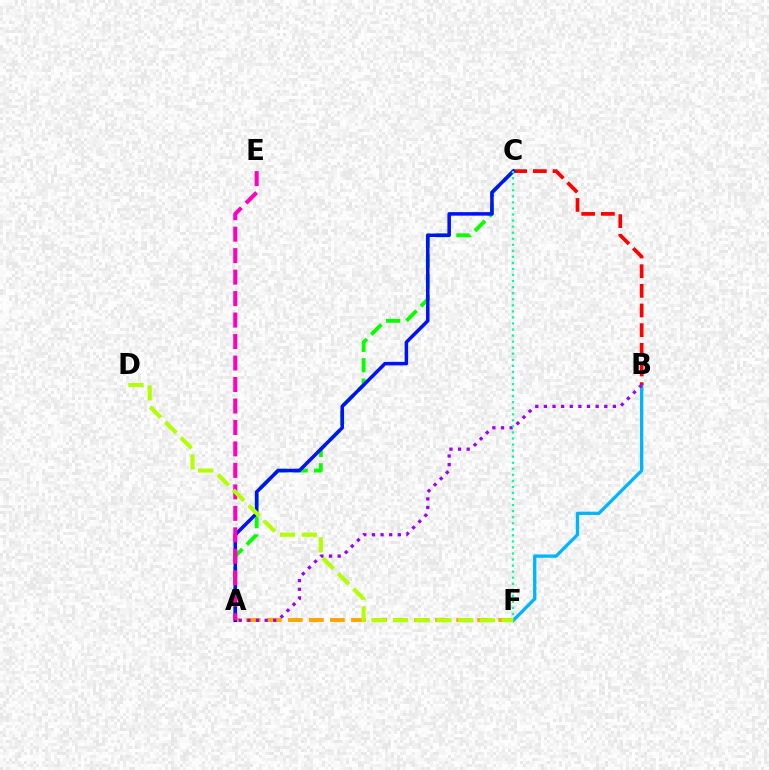{('A', 'C'): [{'color': '#08ff00', 'line_style': 'dashed', 'thickness': 2.78}, {'color': '#0010ff', 'line_style': 'solid', 'thickness': 2.53}], ('B', 'F'): [{'color': '#00b5ff', 'line_style': 'solid', 'thickness': 2.39}], ('A', 'F'): [{'color': '#ffa500', 'line_style': 'dashed', 'thickness': 2.86}], ('B', 'C'): [{'color': '#ff0000', 'line_style': 'dashed', 'thickness': 2.67}], ('A', 'B'): [{'color': '#9b00ff', 'line_style': 'dotted', 'thickness': 2.34}], ('C', 'F'): [{'color': '#00ff9d', 'line_style': 'dotted', 'thickness': 1.64}], ('A', 'E'): [{'color': '#ff00bd', 'line_style': 'dashed', 'thickness': 2.92}], ('D', 'F'): [{'color': '#b3ff00', 'line_style': 'dashed', 'thickness': 2.95}]}